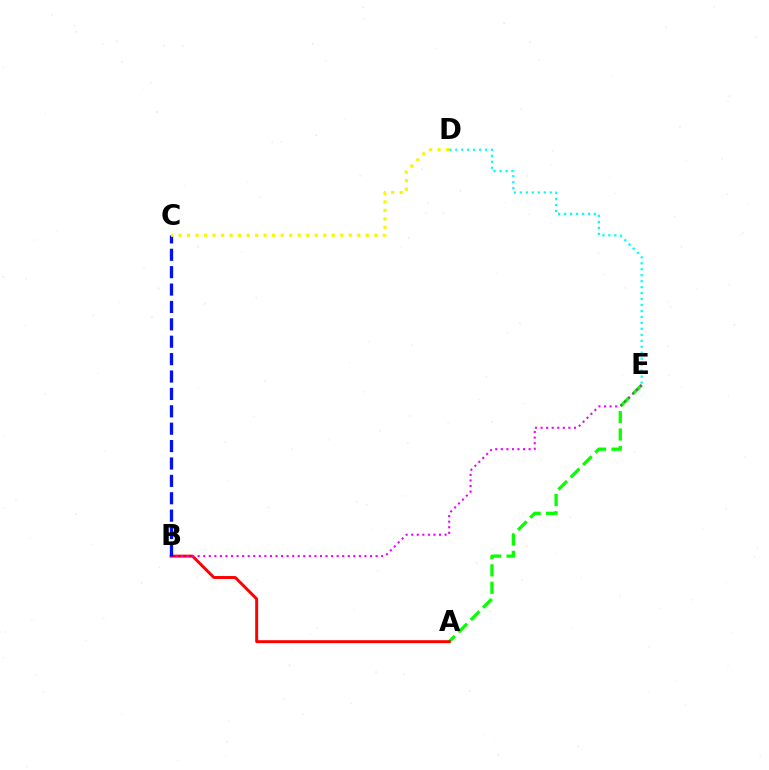{('A', 'E'): [{'color': '#08ff00', 'line_style': 'dashed', 'thickness': 2.37}], ('D', 'E'): [{'color': '#00fff6', 'line_style': 'dotted', 'thickness': 1.62}], ('A', 'B'): [{'color': '#ff0000', 'line_style': 'solid', 'thickness': 2.12}], ('B', 'E'): [{'color': '#ee00ff', 'line_style': 'dotted', 'thickness': 1.51}], ('B', 'C'): [{'color': '#0010ff', 'line_style': 'dashed', 'thickness': 2.36}], ('C', 'D'): [{'color': '#fcf500', 'line_style': 'dotted', 'thickness': 2.31}]}